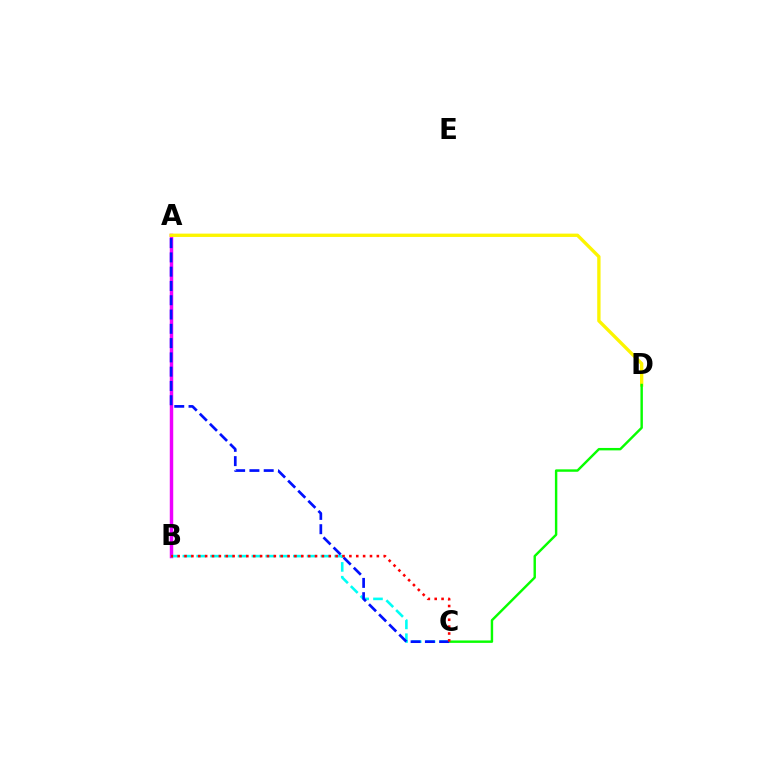{('A', 'B'): [{'color': '#ee00ff', 'line_style': 'solid', 'thickness': 2.49}], ('A', 'D'): [{'color': '#fcf500', 'line_style': 'solid', 'thickness': 2.4}], ('C', 'D'): [{'color': '#08ff00', 'line_style': 'solid', 'thickness': 1.75}], ('B', 'C'): [{'color': '#00fff6', 'line_style': 'dashed', 'thickness': 1.88}, {'color': '#ff0000', 'line_style': 'dotted', 'thickness': 1.87}], ('A', 'C'): [{'color': '#0010ff', 'line_style': 'dashed', 'thickness': 1.94}]}